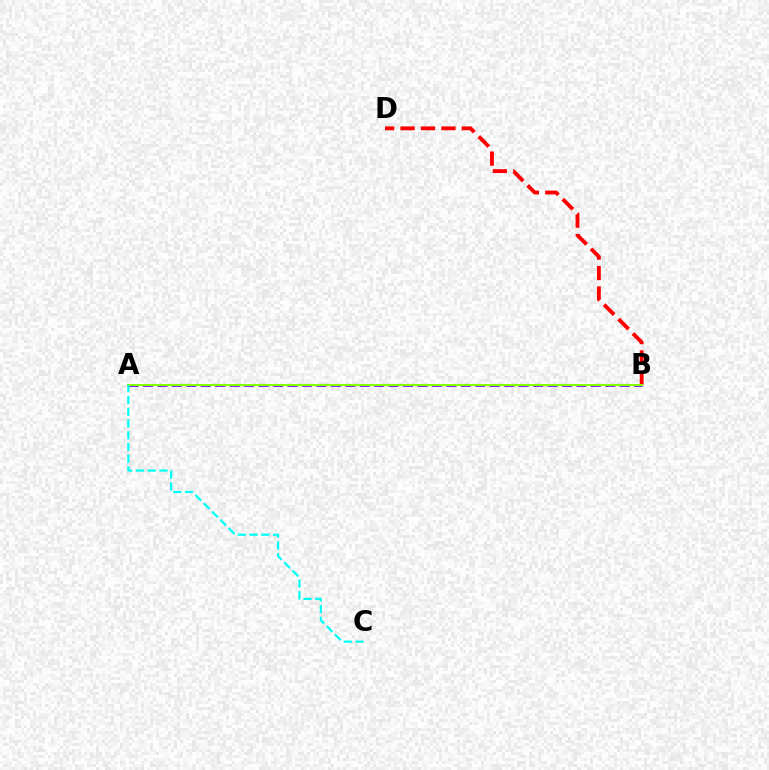{('A', 'B'): [{'color': '#7200ff', 'line_style': 'dashed', 'thickness': 1.96}, {'color': '#84ff00', 'line_style': 'solid', 'thickness': 1.51}], ('B', 'D'): [{'color': '#ff0000', 'line_style': 'dashed', 'thickness': 2.77}], ('A', 'C'): [{'color': '#00fff6', 'line_style': 'dashed', 'thickness': 1.6}]}